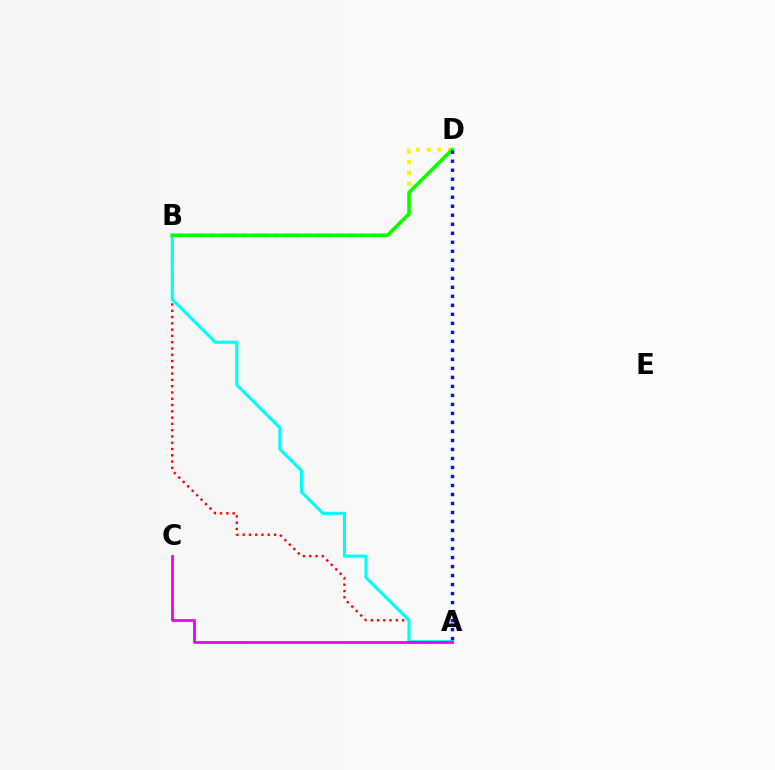{('A', 'B'): [{'color': '#ff0000', 'line_style': 'dotted', 'thickness': 1.71}, {'color': '#00fff6', 'line_style': 'solid', 'thickness': 2.23}], ('B', 'D'): [{'color': '#fcf500', 'line_style': 'dotted', 'thickness': 2.91}, {'color': '#08ff00', 'line_style': 'solid', 'thickness': 2.56}], ('A', 'C'): [{'color': '#ee00ff', 'line_style': 'solid', 'thickness': 2.01}], ('A', 'D'): [{'color': '#0010ff', 'line_style': 'dotted', 'thickness': 2.45}]}